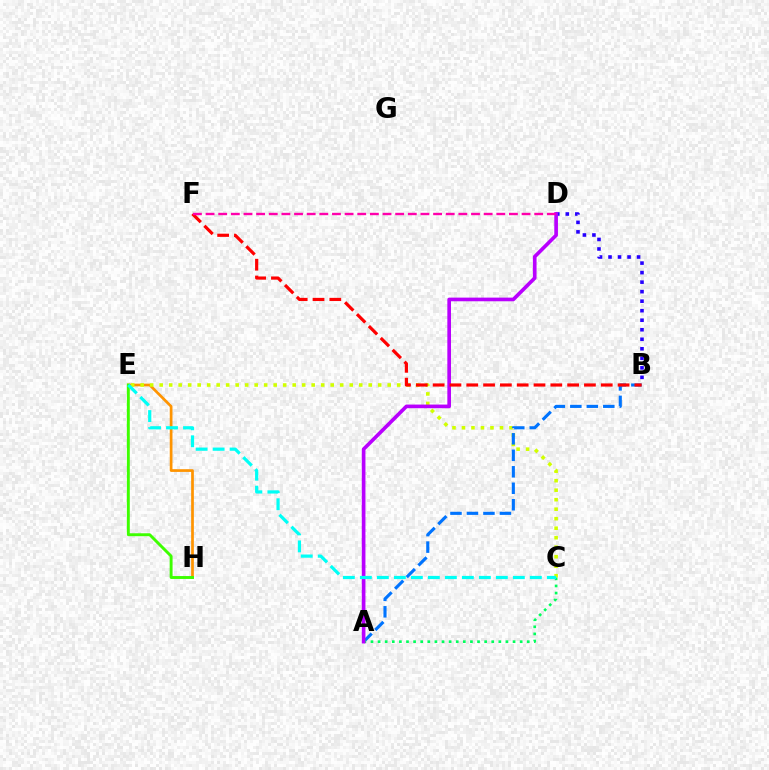{('B', 'D'): [{'color': '#2500ff', 'line_style': 'dotted', 'thickness': 2.59}], ('E', 'H'): [{'color': '#ff9400', 'line_style': 'solid', 'thickness': 1.95}, {'color': '#3dff00', 'line_style': 'solid', 'thickness': 2.1}], ('C', 'E'): [{'color': '#d1ff00', 'line_style': 'dotted', 'thickness': 2.58}, {'color': '#00fff6', 'line_style': 'dashed', 'thickness': 2.31}], ('A', 'B'): [{'color': '#0074ff', 'line_style': 'dashed', 'thickness': 2.24}], ('A', 'C'): [{'color': '#00ff5c', 'line_style': 'dotted', 'thickness': 1.93}], ('A', 'D'): [{'color': '#b900ff', 'line_style': 'solid', 'thickness': 2.63}], ('B', 'F'): [{'color': '#ff0000', 'line_style': 'dashed', 'thickness': 2.28}], ('D', 'F'): [{'color': '#ff00ac', 'line_style': 'dashed', 'thickness': 1.72}]}